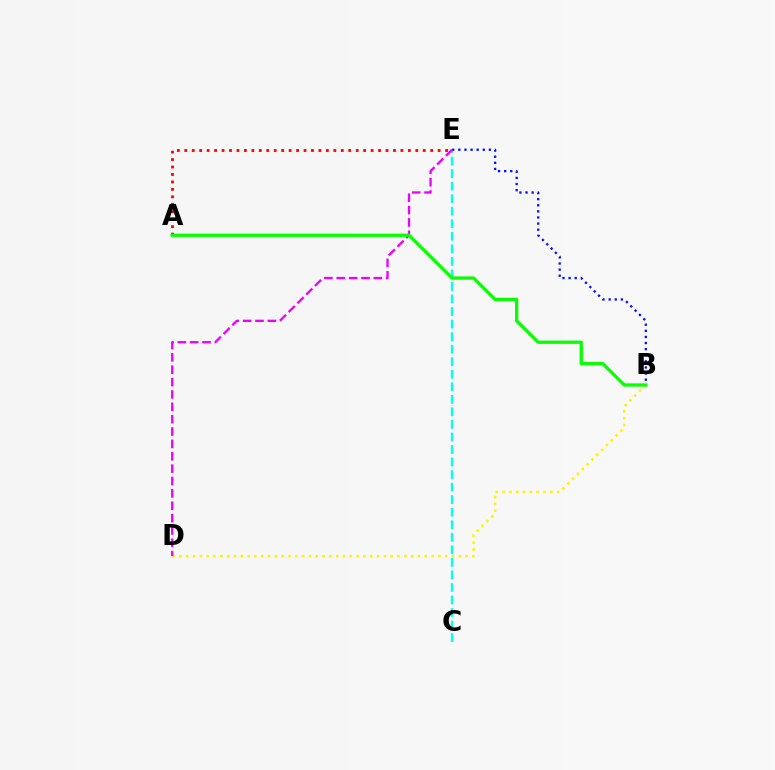{('B', 'D'): [{'color': '#fcf500', 'line_style': 'dotted', 'thickness': 1.85}], ('C', 'E'): [{'color': '#00fff6', 'line_style': 'dashed', 'thickness': 1.7}], ('A', 'E'): [{'color': '#ff0000', 'line_style': 'dotted', 'thickness': 2.02}], ('B', 'E'): [{'color': '#0010ff', 'line_style': 'dotted', 'thickness': 1.66}], ('D', 'E'): [{'color': '#ee00ff', 'line_style': 'dashed', 'thickness': 1.68}], ('A', 'B'): [{'color': '#08ff00', 'line_style': 'solid', 'thickness': 2.35}]}